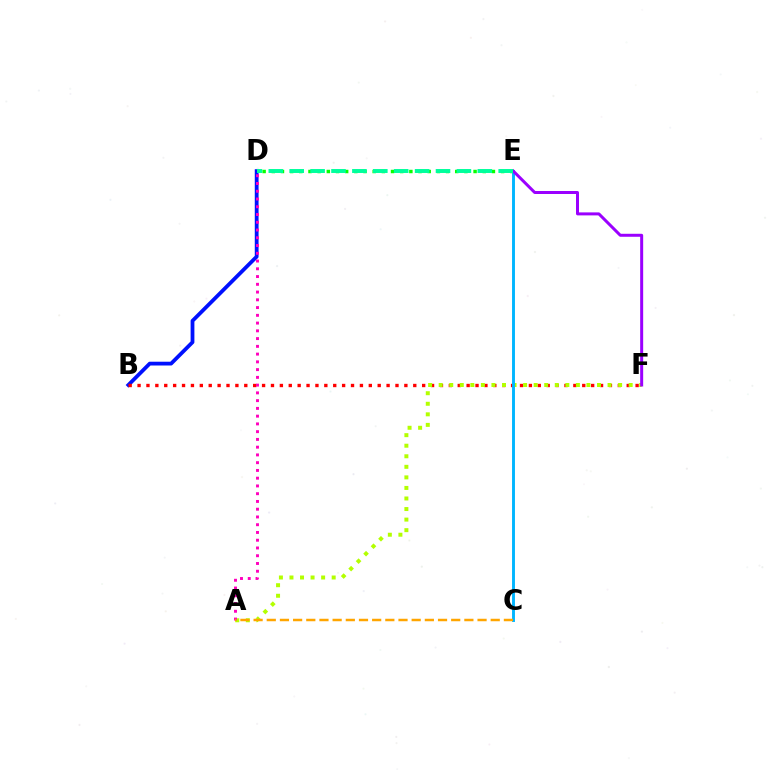{('B', 'D'): [{'color': '#0010ff', 'line_style': 'solid', 'thickness': 2.73}], ('D', 'E'): [{'color': '#08ff00', 'line_style': 'dotted', 'thickness': 2.49}, {'color': '#00ff9d', 'line_style': 'dashed', 'thickness': 2.84}], ('B', 'F'): [{'color': '#ff0000', 'line_style': 'dotted', 'thickness': 2.42}], ('A', 'F'): [{'color': '#b3ff00', 'line_style': 'dotted', 'thickness': 2.87}], ('C', 'E'): [{'color': '#00b5ff', 'line_style': 'solid', 'thickness': 2.09}], ('A', 'D'): [{'color': '#ff00bd', 'line_style': 'dotted', 'thickness': 2.11}], ('E', 'F'): [{'color': '#9b00ff', 'line_style': 'solid', 'thickness': 2.16}], ('A', 'C'): [{'color': '#ffa500', 'line_style': 'dashed', 'thickness': 1.79}]}